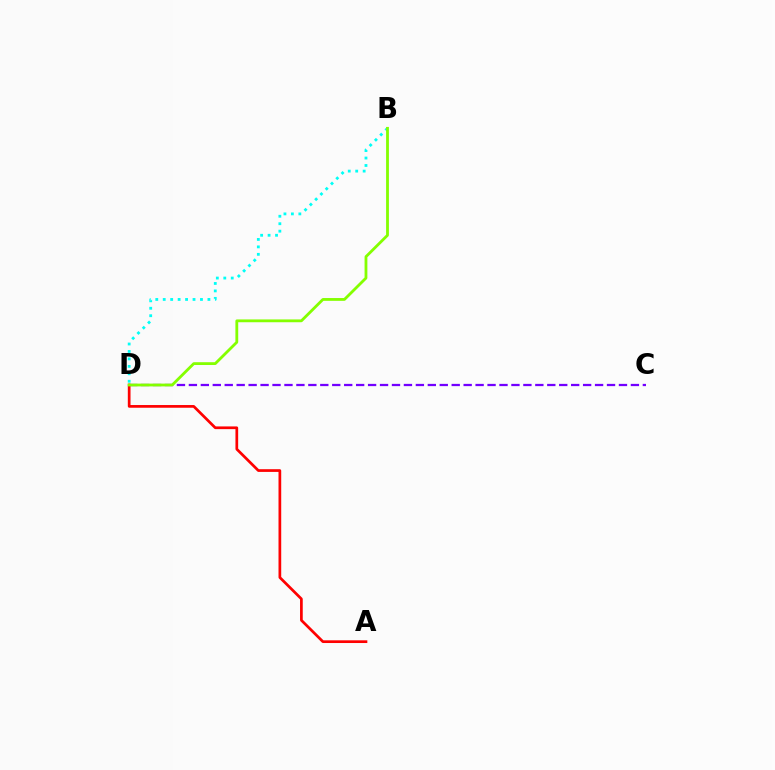{('C', 'D'): [{'color': '#7200ff', 'line_style': 'dashed', 'thickness': 1.62}], ('A', 'D'): [{'color': '#ff0000', 'line_style': 'solid', 'thickness': 1.95}], ('B', 'D'): [{'color': '#00fff6', 'line_style': 'dotted', 'thickness': 2.02}, {'color': '#84ff00', 'line_style': 'solid', 'thickness': 2.02}]}